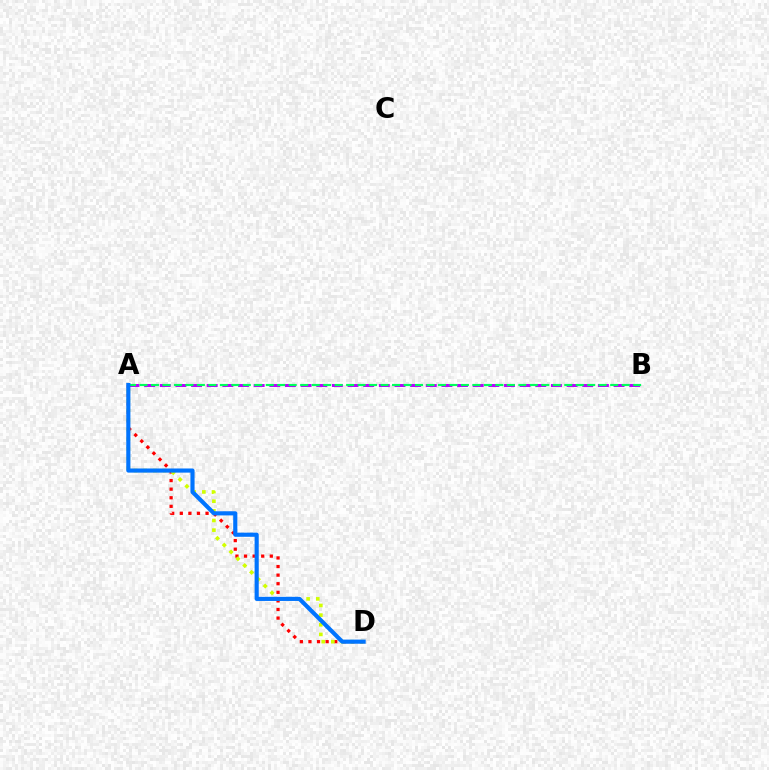{('A', 'B'): [{'color': '#b900ff', 'line_style': 'dashed', 'thickness': 2.13}, {'color': '#00ff5c', 'line_style': 'dashed', 'thickness': 1.56}], ('A', 'D'): [{'color': '#ff0000', 'line_style': 'dotted', 'thickness': 2.33}, {'color': '#d1ff00', 'line_style': 'dotted', 'thickness': 2.62}, {'color': '#0074ff', 'line_style': 'solid', 'thickness': 2.98}]}